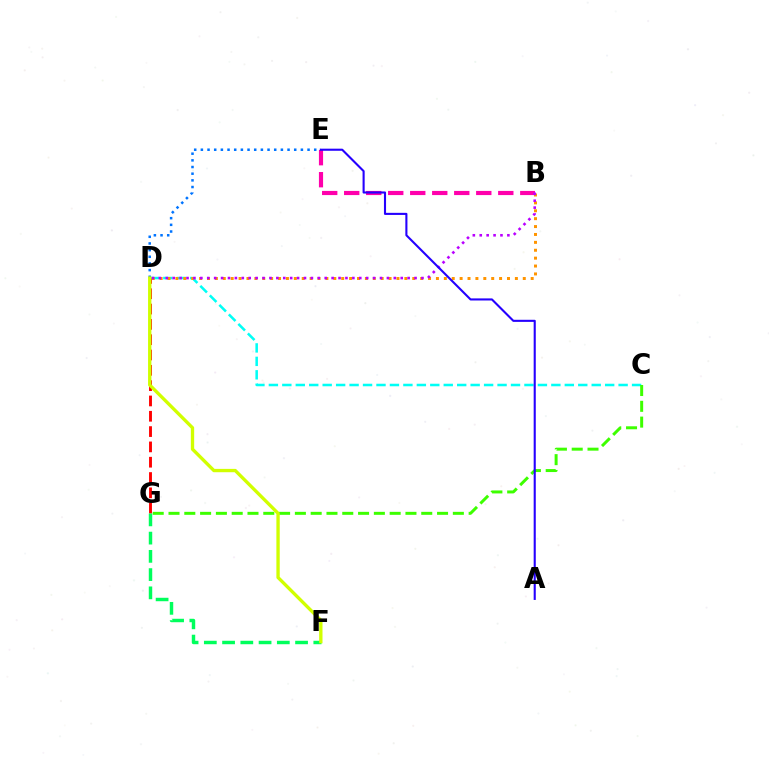{('C', 'D'): [{'color': '#00fff6', 'line_style': 'dashed', 'thickness': 1.83}], ('D', 'G'): [{'color': '#ff0000', 'line_style': 'dashed', 'thickness': 2.08}], ('B', 'E'): [{'color': '#ff00ac', 'line_style': 'dashed', 'thickness': 2.99}], ('C', 'G'): [{'color': '#3dff00', 'line_style': 'dashed', 'thickness': 2.15}], ('B', 'D'): [{'color': '#ff9400', 'line_style': 'dotted', 'thickness': 2.14}, {'color': '#b900ff', 'line_style': 'dotted', 'thickness': 1.88}], ('D', 'E'): [{'color': '#0074ff', 'line_style': 'dotted', 'thickness': 1.81}], ('F', 'G'): [{'color': '#00ff5c', 'line_style': 'dashed', 'thickness': 2.48}], ('D', 'F'): [{'color': '#d1ff00', 'line_style': 'solid', 'thickness': 2.4}], ('A', 'E'): [{'color': '#2500ff', 'line_style': 'solid', 'thickness': 1.51}]}